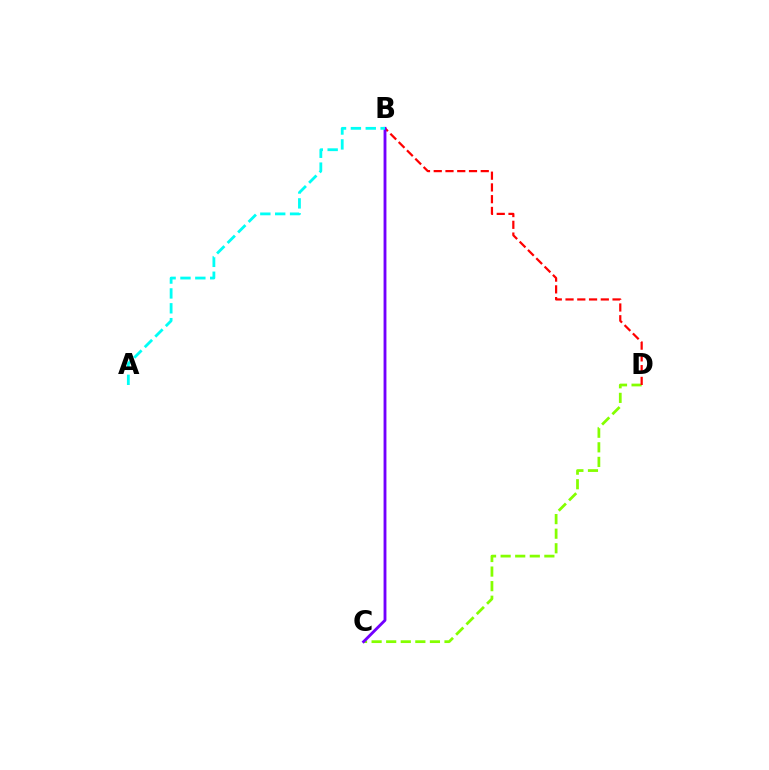{('C', 'D'): [{'color': '#84ff00', 'line_style': 'dashed', 'thickness': 1.98}], ('B', 'D'): [{'color': '#ff0000', 'line_style': 'dashed', 'thickness': 1.6}], ('B', 'C'): [{'color': '#7200ff', 'line_style': 'solid', 'thickness': 2.06}], ('A', 'B'): [{'color': '#00fff6', 'line_style': 'dashed', 'thickness': 2.02}]}